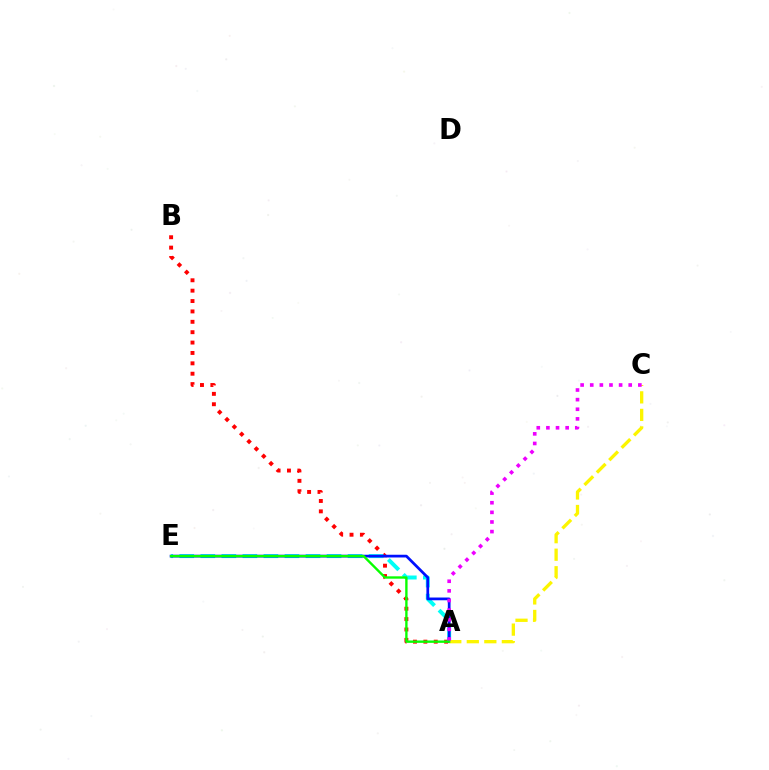{('A', 'B'): [{'color': '#ff0000', 'line_style': 'dotted', 'thickness': 2.82}], ('A', 'E'): [{'color': '#00fff6', 'line_style': 'dashed', 'thickness': 2.86}, {'color': '#0010ff', 'line_style': 'solid', 'thickness': 1.97}, {'color': '#08ff00', 'line_style': 'solid', 'thickness': 1.71}], ('A', 'C'): [{'color': '#fcf500', 'line_style': 'dashed', 'thickness': 2.38}, {'color': '#ee00ff', 'line_style': 'dotted', 'thickness': 2.61}]}